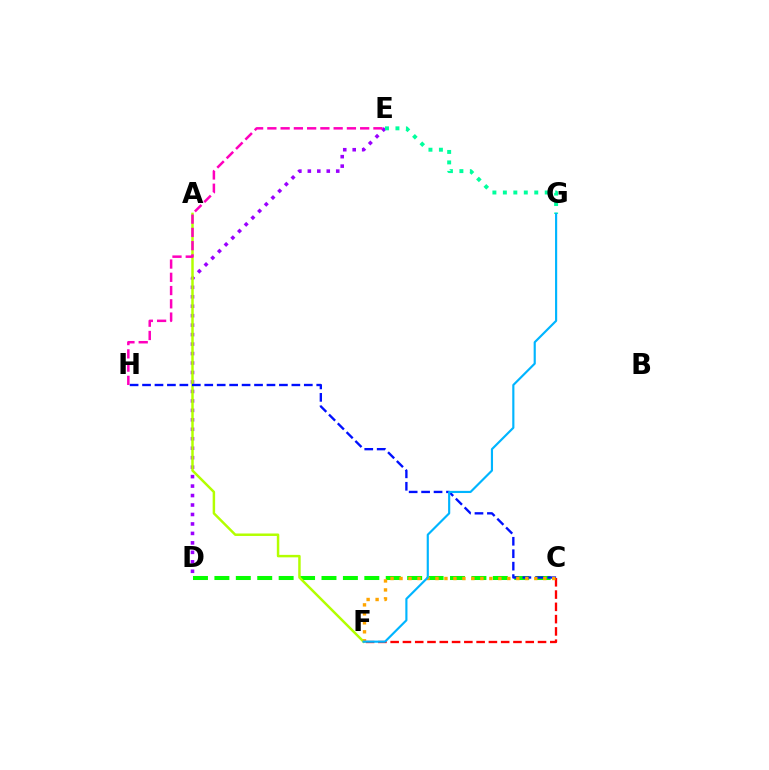{('C', 'D'): [{'color': '#08ff00', 'line_style': 'dashed', 'thickness': 2.91}], ('D', 'E'): [{'color': '#9b00ff', 'line_style': 'dotted', 'thickness': 2.57}], ('E', 'G'): [{'color': '#00ff9d', 'line_style': 'dotted', 'thickness': 2.84}], ('A', 'F'): [{'color': '#b3ff00', 'line_style': 'solid', 'thickness': 1.78}], ('C', 'H'): [{'color': '#0010ff', 'line_style': 'dashed', 'thickness': 1.69}], ('C', 'F'): [{'color': '#ff0000', 'line_style': 'dashed', 'thickness': 1.67}, {'color': '#ffa500', 'line_style': 'dotted', 'thickness': 2.44}], ('E', 'H'): [{'color': '#ff00bd', 'line_style': 'dashed', 'thickness': 1.8}], ('F', 'G'): [{'color': '#00b5ff', 'line_style': 'solid', 'thickness': 1.55}]}